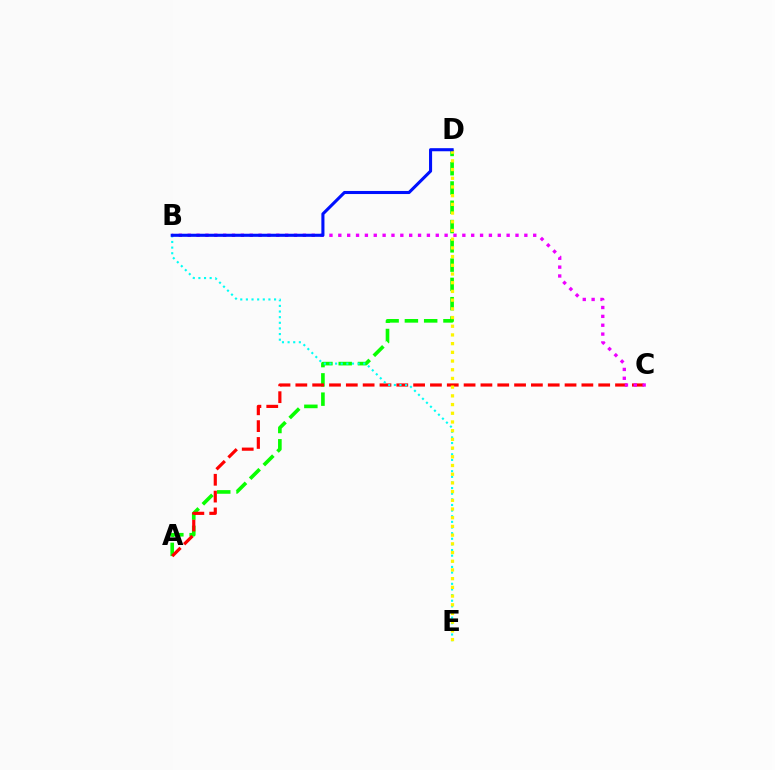{('A', 'D'): [{'color': '#08ff00', 'line_style': 'dashed', 'thickness': 2.62}], ('A', 'C'): [{'color': '#ff0000', 'line_style': 'dashed', 'thickness': 2.29}], ('B', 'E'): [{'color': '#00fff6', 'line_style': 'dotted', 'thickness': 1.53}], ('B', 'C'): [{'color': '#ee00ff', 'line_style': 'dotted', 'thickness': 2.41}], ('D', 'E'): [{'color': '#fcf500', 'line_style': 'dotted', 'thickness': 2.36}], ('B', 'D'): [{'color': '#0010ff', 'line_style': 'solid', 'thickness': 2.22}]}